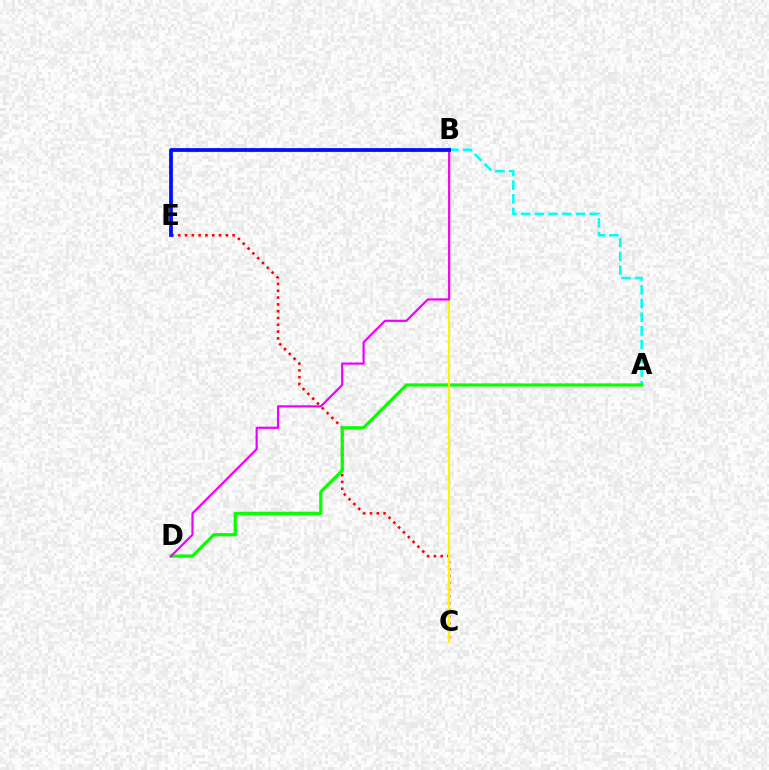{('A', 'B'): [{'color': '#00fff6', 'line_style': 'dashed', 'thickness': 1.86}], ('C', 'E'): [{'color': '#ff0000', 'line_style': 'dotted', 'thickness': 1.85}], ('A', 'D'): [{'color': '#08ff00', 'line_style': 'solid', 'thickness': 2.32}], ('B', 'C'): [{'color': '#fcf500', 'line_style': 'solid', 'thickness': 1.57}], ('B', 'D'): [{'color': '#ee00ff', 'line_style': 'solid', 'thickness': 1.59}], ('B', 'E'): [{'color': '#0010ff', 'line_style': 'solid', 'thickness': 2.72}]}